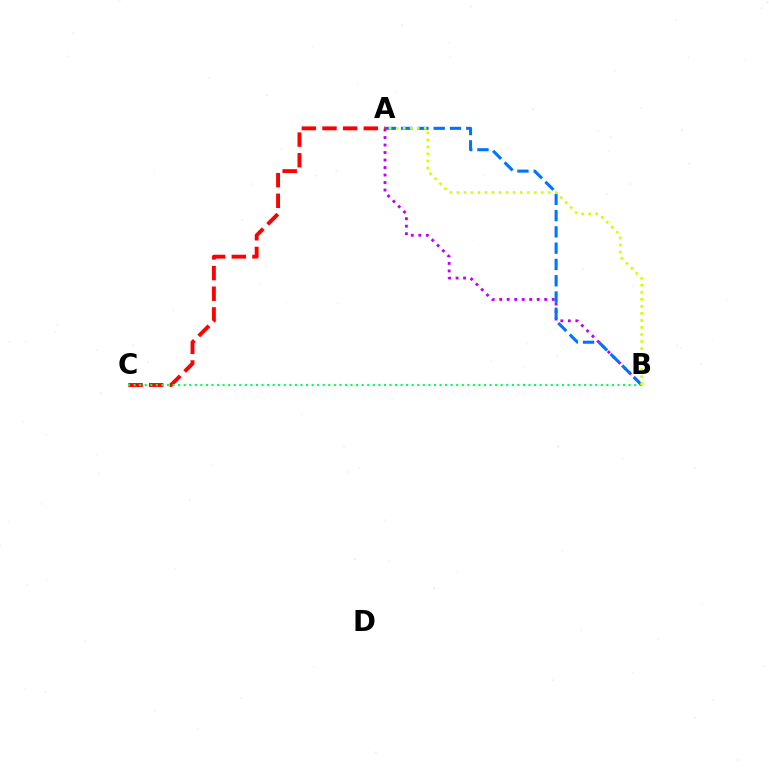{('A', 'B'): [{'color': '#b900ff', 'line_style': 'dotted', 'thickness': 2.04}, {'color': '#0074ff', 'line_style': 'dashed', 'thickness': 2.21}, {'color': '#d1ff00', 'line_style': 'dotted', 'thickness': 1.91}], ('A', 'C'): [{'color': '#ff0000', 'line_style': 'dashed', 'thickness': 2.81}], ('B', 'C'): [{'color': '#00ff5c', 'line_style': 'dotted', 'thickness': 1.51}]}